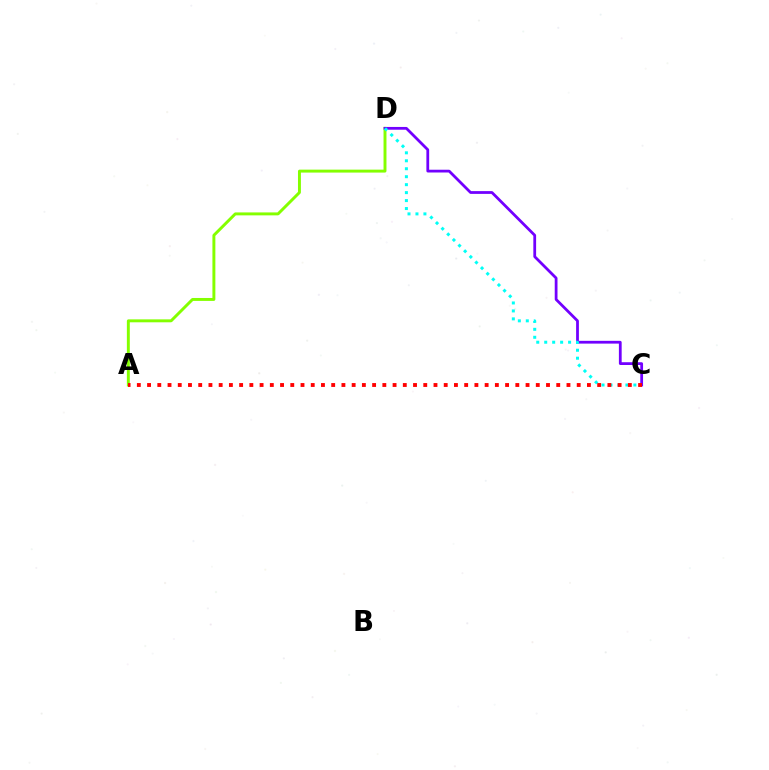{('A', 'D'): [{'color': '#84ff00', 'line_style': 'solid', 'thickness': 2.12}], ('C', 'D'): [{'color': '#7200ff', 'line_style': 'solid', 'thickness': 1.99}, {'color': '#00fff6', 'line_style': 'dotted', 'thickness': 2.16}], ('A', 'C'): [{'color': '#ff0000', 'line_style': 'dotted', 'thickness': 2.78}]}